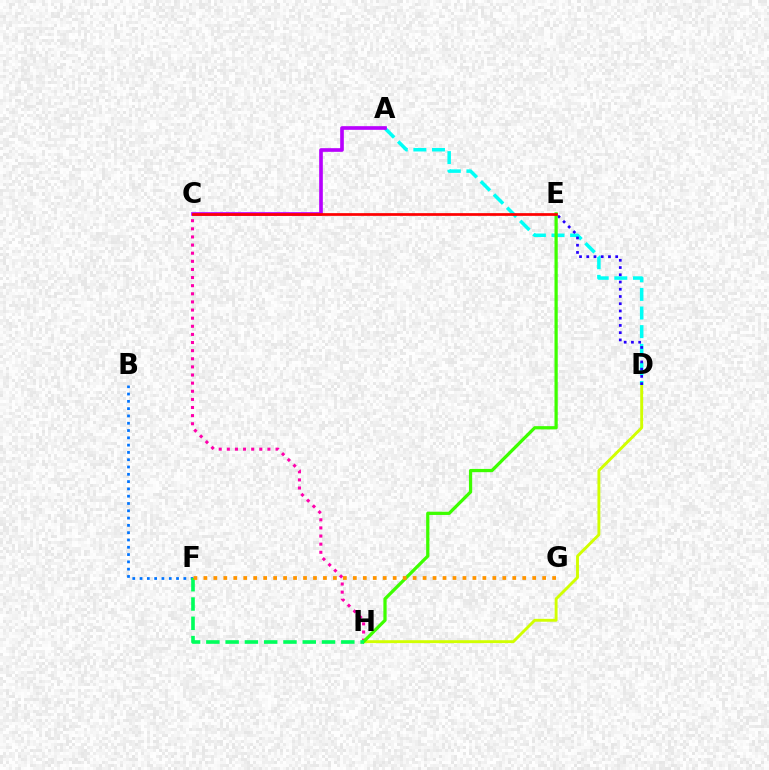{('C', 'H'): [{'color': '#ff00ac', 'line_style': 'dotted', 'thickness': 2.21}], ('D', 'H'): [{'color': '#d1ff00', 'line_style': 'solid', 'thickness': 2.08}], ('A', 'D'): [{'color': '#00fff6', 'line_style': 'dashed', 'thickness': 2.53}], ('D', 'E'): [{'color': '#2500ff', 'line_style': 'dotted', 'thickness': 1.97}], ('E', 'H'): [{'color': '#3dff00', 'line_style': 'solid', 'thickness': 2.34}], ('B', 'F'): [{'color': '#0074ff', 'line_style': 'dotted', 'thickness': 1.98}], ('F', 'H'): [{'color': '#00ff5c', 'line_style': 'dashed', 'thickness': 2.62}], ('A', 'C'): [{'color': '#b900ff', 'line_style': 'solid', 'thickness': 2.63}], ('C', 'E'): [{'color': '#ff0000', 'line_style': 'solid', 'thickness': 1.96}], ('F', 'G'): [{'color': '#ff9400', 'line_style': 'dotted', 'thickness': 2.71}]}